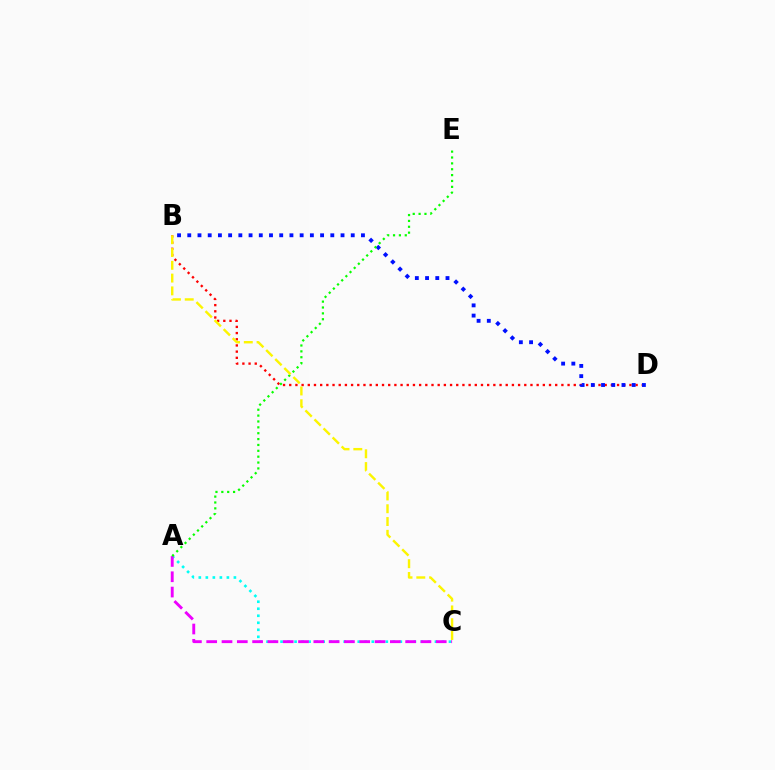{('A', 'C'): [{'color': '#00fff6', 'line_style': 'dotted', 'thickness': 1.91}, {'color': '#ee00ff', 'line_style': 'dashed', 'thickness': 2.08}], ('B', 'D'): [{'color': '#ff0000', 'line_style': 'dotted', 'thickness': 1.68}, {'color': '#0010ff', 'line_style': 'dotted', 'thickness': 2.78}], ('A', 'E'): [{'color': '#08ff00', 'line_style': 'dotted', 'thickness': 1.59}], ('B', 'C'): [{'color': '#fcf500', 'line_style': 'dashed', 'thickness': 1.74}]}